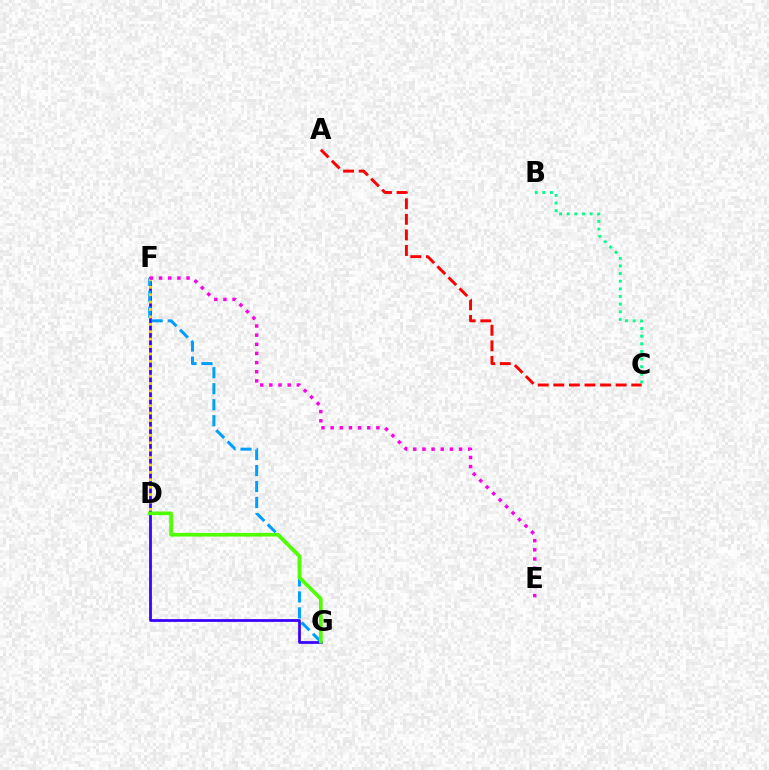{('B', 'C'): [{'color': '#00ff86', 'line_style': 'dotted', 'thickness': 2.07}], ('F', 'G'): [{'color': '#3700ff', 'line_style': 'solid', 'thickness': 1.97}, {'color': '#009eff', 'line_style': 'dashed', 'thickness': 2.17}], ('A', 'C'): [{'color': '#ff0000', 'line_style': 'dashed', 'thickness': 2.12}], ('D', 'G'): [{'color': '#4fff00', 'line_style': 'solid', 'thickness': 2.63}], ('D', 'F'): [{'color': '#ffd500', 'line_style': 'dotted', 'thickness': 2.01}], ('E', 'F'): [{'color': '#ff00ed', 'line_style': 'dotted', 'thickness': 2.49}]}